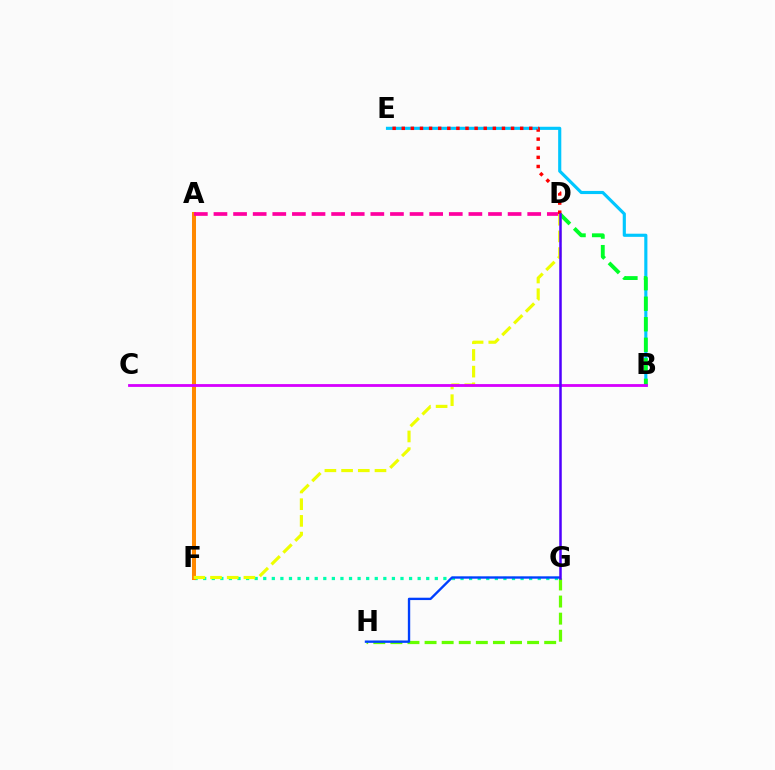{('B', 'E'): [{'color': '#00c7ff', 'line_style': 'solid', 'thickness': 2.26}], ('G', 'H'): [{'color': '#66ff00', 'line_style': 'dashed', 'thickness': 2.32}, {'color': '#003fff', 'line_style': 'solid', 'thickness': 1.7}], ('F', 'G'): [{'color': '#00ffaf', 'line_style': 'dotted', 'thickness': 2.33}], ('B', 'D'): [{'color': '#00ff27', 'line_style': 'dashed', 'thickness': 2.79}], ('A', 'F'): [{'color': '#ff8800', 'line_style': 'solid', 'thickness': 2.9}], ('A', 'D'): [{'color': '#ff00a0', 'line_style': 'dashed', 'thickness': 2.66}], ('D', 'F'): [{'color': '#eeff00', 'line_style': 'dashed', 'thickness': 2.27}], ('B', 'C'): [{'color': '#d600ff', 'line_style': 'solid', 'thickness': 2.02}], ('D', 'E'): [{'color': '#ff0000', 'line_style': 'dotted', 'thickness': 2.47}], ('D', 'G'): [{'color': '#4f00ff', 'line_style': 'solid', 'thickness': 1.8}]}